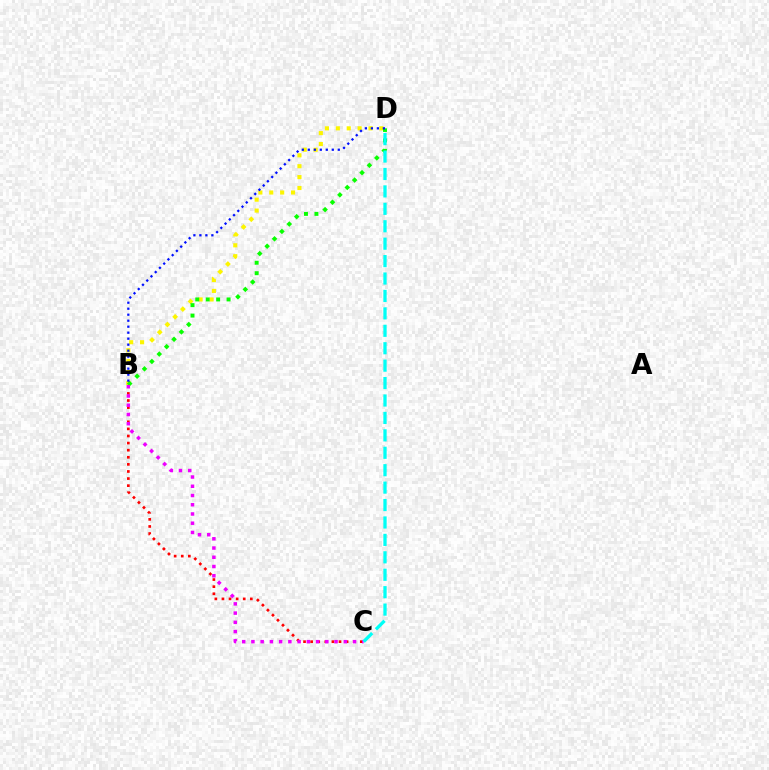{('B', 'D'): [{'color': '#fcf500', 'line_style': 'dotted', 'thickness': 2.96}, {'color': '#08ff00', 'line_style': 'dotted', 'thickness': 2.84}, {'color': '#0010ff', 'line_style': 'dotted', 'thickness': 1.63}], ('B', 'C'): [{'color': '#ff0000', 'line_style': 'dotted', 'thickness': 1.93}, {'color': '#ee00ff', 'line_style': 'dotted', 'thickness': 2.51}], ('C', 'D'): [{'color': '#00fff6', 'line_style': 'dashed', 'thickness': 2.37}]}